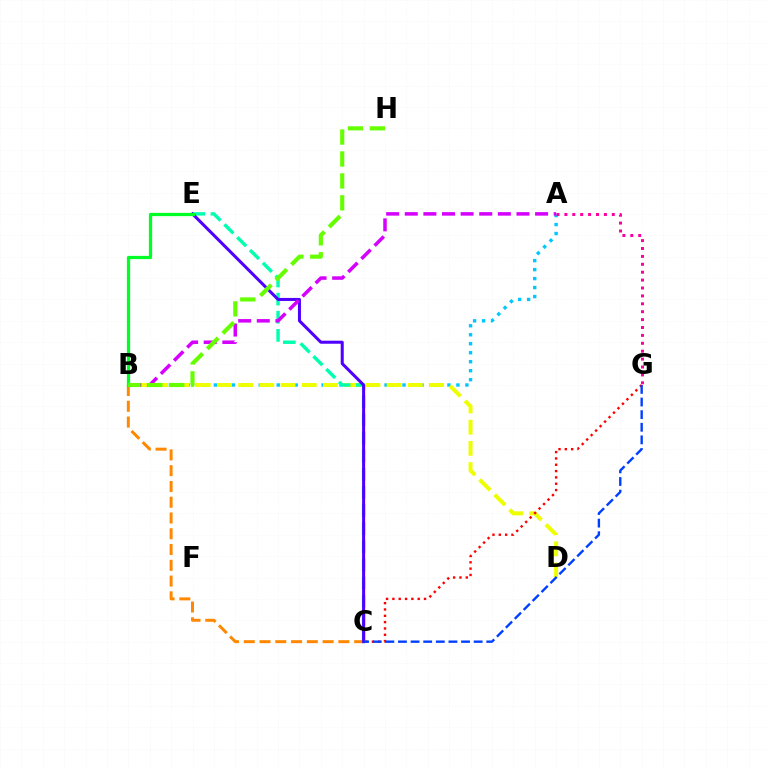{('A', 'B'): [{'color': '#00c7ff', 'line_style': 'dotted', 'thickness': 2.44}, {'color': '#d600ff', 'line_style': 'dashed', 'thickness': 2.53}], ('B', 'D'): [{'color': '#eeff00', 'line_style': 'dashed', 'thickness': 2.88}], ('C', 'E'): [{'color': '#00ffaf', 'line_style': 'dashed', 'thickness': 2.46}, {'color': '#4f00ff', 'line_style': 'solid', 'thickness': 2.18}], ('B', 'C'): [{'color': '#ff8800', 'line_style': 'dashed', 'thickness': 2.14}], ('C', 'G'): [{'color': '#ff0000', 'line_style': 'dotted', 'thickness': 1.72}, {'color': '#003fff', 'line_style': 'dashed', 'thickness': 1.71}], ('A', 'G'): [{'color': '#ff00a0', 'line_style': 'dotted', 'thickness': 2.15}], ('B', 'E'): [{'color': '#00ff27', 'line_style': 'solid', 'thickness': 2.34}], ('B', 'H'): [{'color': '#66ff00', 'line_style': 'dashed', 'thickness': 2.98}]}